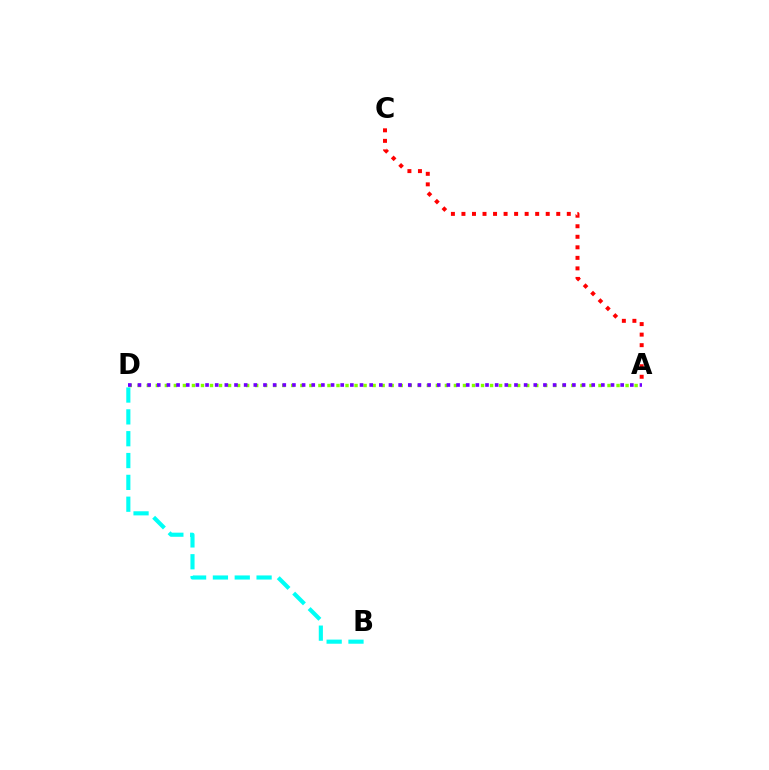{('B', 'D'): [{'color': '#00fff6', 'line_style': 'dashed', 'thickness': 2.97}], ('A', 'D'): [{'color': '#84ff00', 'line_style': 'dotted', 'thickness': 2.45}, {'color': '#7200ff', 'line_style': 'dotted', 'thickness': 2.62}], ('A', 'C'): [{'color': '#ff0000', 'line_style': 'dotted', 'thickness': 2.86}]}